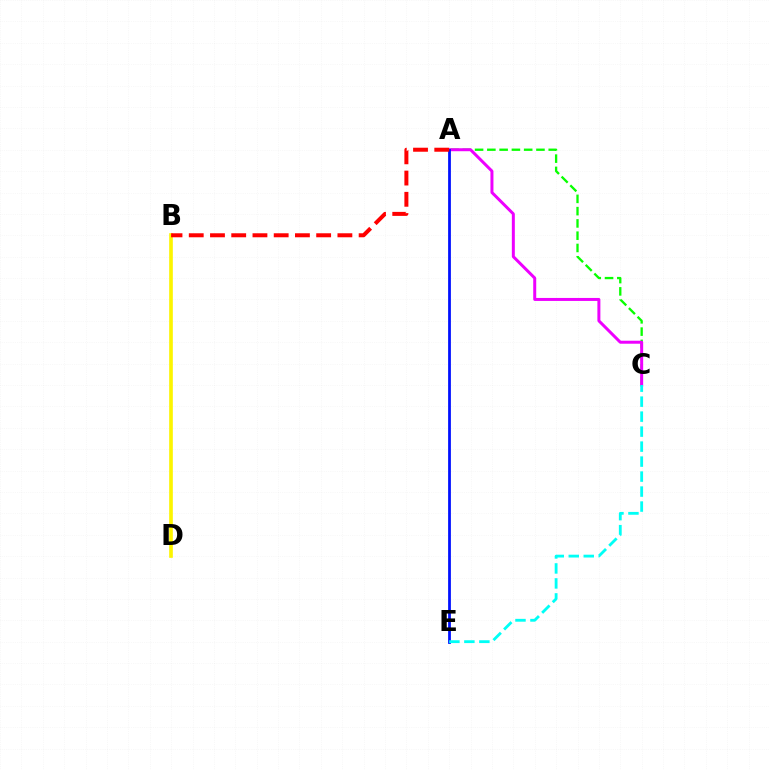{('A', 'C'): [{'color': '#08ff00', 'line_style': 'dashed', 'thickness': 1.67}, {'color': '#ee00ff', 'line_style': 'solid', 'thickness': 2.15}], ('B', 'D'): [{'color': '#fcf500', 'line_style': 'solid', 'thickness': 2.62}], ('A', 'E'): [{'color': '#0010ff', 'line_style': 'solid', 'thickness': 1.99}], ('A', 'B'): [{'color': '#ff0000', 'line_style': 'dashed', 'thickness': 2.88}], ('C', 'E'): [{'color': '#00fff6', 'line_style': 'dashed', 'thickness': 2.04}]}